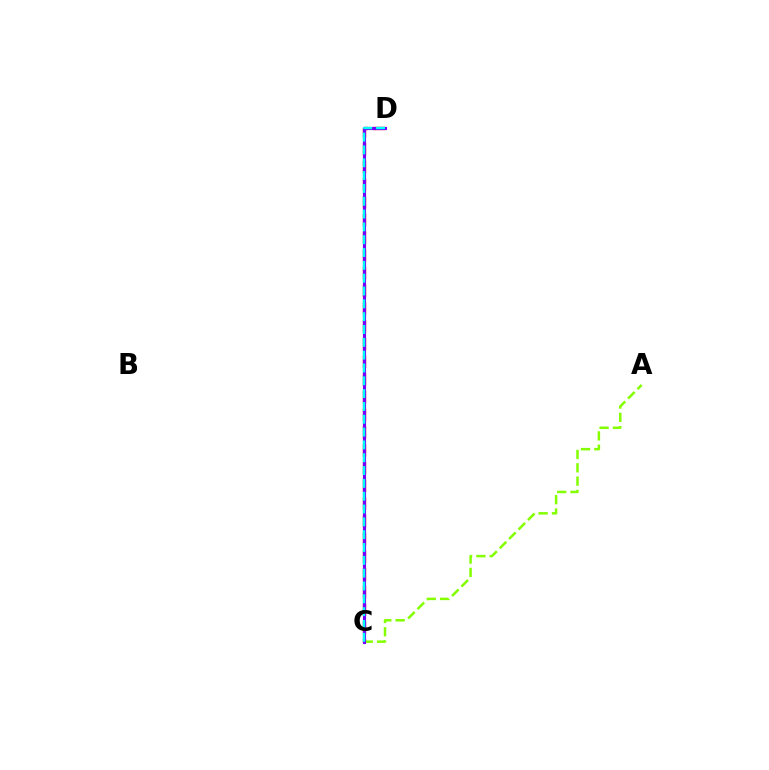{('C', 'D'): [{'color': '#ff0000', 'line_style': 'dashed', 'thickness': 2.41}, {'color': '#7200ff', 'line_style': 'solid', 'thickness': 2.25}, {'color': '#00fff6', 'line_style': 'dashed', 'thickness': 1.74}], ('A', 'C'): [{'color': '#84ff00', 'line_style': 'dashed', 'thickness': 1.81}]}